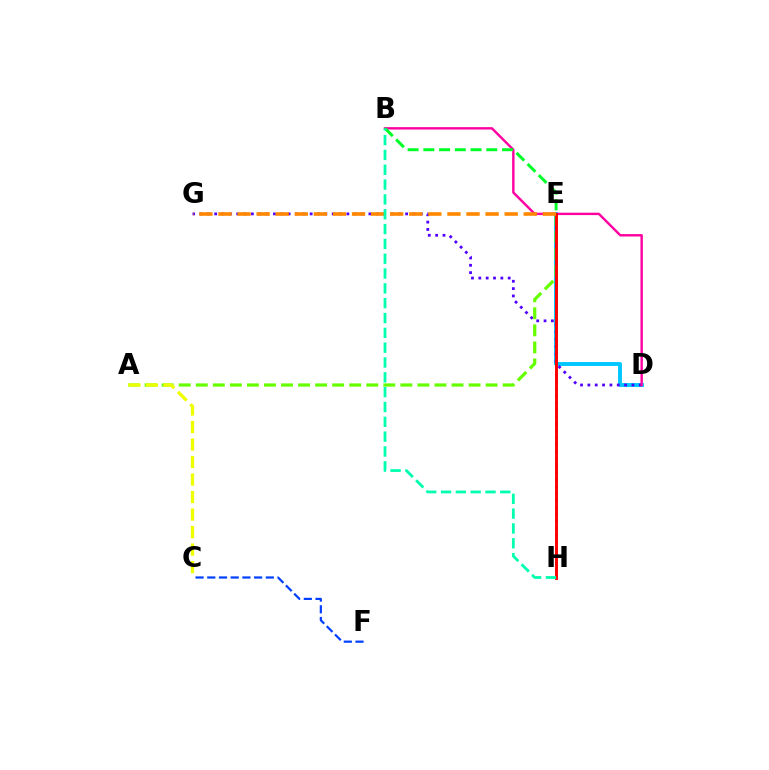{('D', 'E'): [{'color': '#00c7ff', 'line_style': 'solid', 'thickness': 2.82}], ('D', 'G'): [{'color': '#4f00ff', 'line_style': 'dotted', 'thickness': 2.0}], ('A', 'E'): [{'color': '#66ff00', 'line_style': 'dashed', 'thickness': 2.32}], ('A', 'C'): [{'color': '#eeff00', 'line_style': 'dashed', 'thickness': 2.38}], ('B', 'D'): [{'color': '#ff00a0', 'line_style': 'solid', 'thickness': 1.74}], ('B', 'E'): [{'color': '#00ff27', 'line_style': 'dashed', 'thickness': 2.14}], ('E', 'H'): [{'color': '#d600ff', 'line_style': 'dotted', 'thickness': 1.89}, {'color': '#ff0000', 'line_style': 'solid', 'thickness': 2.1}], ('C', 'F'): [{'color': '#003fff', 'line_style': 'dashed', 'thickness': 1.59}], ('E', 'G'): [{'color': '#ff8800', 'line_style': 'dashed', 'thickness': 2.59}], ('B', 'H'): [{'color': '#00ffaf', 'line_style': 'dashed', 'thickness': 2.01}]}